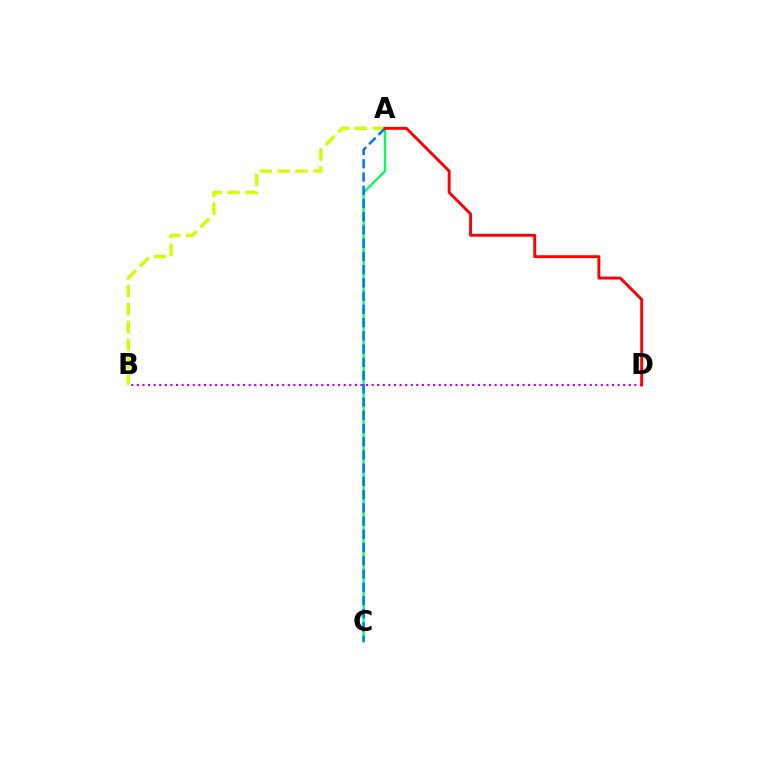{('A', 'C'): [{'color': '#00ff5c', 'line_style': 'solid', 'thickness': 1.64}, {'color': '#0074ff', 'line_style': 'dashed', 'thickness': 1.8}], ('A', 'B'): [{'color': '#d1ff00', 'line_style': 'dashed', 'thickness': 2.43}], ('B', 'D'): [{'color': '#b900ff', 'line_style': 'dotted', 'thickness': 1.52}], ('A', 'D'): [{'color': '#ff0000', 'line_style': 'solid', 'thickness': 2.09}]}